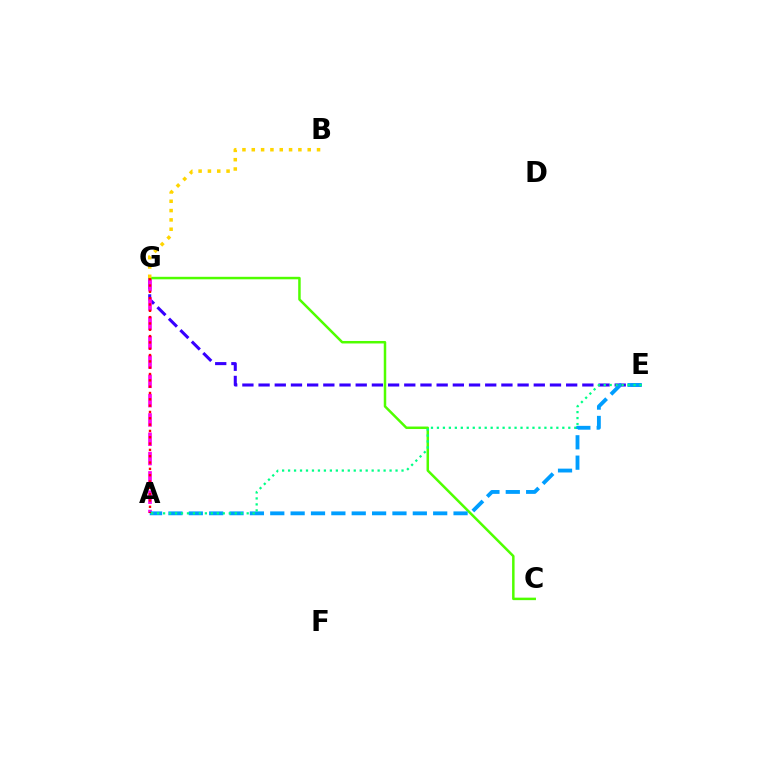{('E', 'G'): [{'color': '#3700ff', 'line_style': 'dashed', 'thickness': 2.2}], ('A', 'G'): [{'color': '#ff00ed', 'line_style': 'dashed', 'thickness': 2.62}, {'color': '#ff0000', 'line_style': 'dotted', 'thickness': 1.72}], ('C', 'G'): [{'color': '#4fff00', 'line_style': 'solid', 'thickness': 1.8}], ('A', 'E'): [{'color': '#009eff', 'line_style': 'dashed', 'thickness': 2.77}, {'color': '#00ff86', 'line_style': 'dotted', 'thickness': 1.62}], ('B', 'G'): [{'color': '#ffd500', 'line_style': 'dotted', 'thickness': 2.53}]}